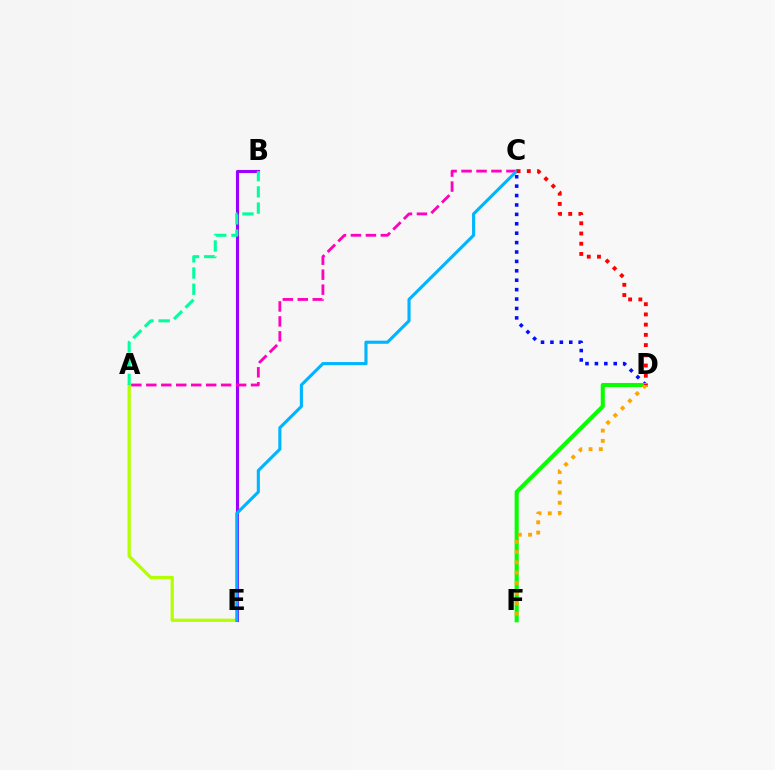{('C', 'D'): [{'color': '#0010ff', 'line_style': 'dotted', 'thickness': 2.56}, {'color': '#ff0000', 'line_style': 'dotted', 'thickness': 2.78}], ('A', 'E'): [{'color': '#b3ff00', 'line_style': 'solid', 'thickness': 2.34}], ('B', 'E'): [{'color': '#9b00ff', 'line_style': 'solid', 'thickness': 2.23}], ('A', 'C'): [{'color': '#ff00bd', 'line_style': 'dashed', 'thickness': 2.03}], ('C', 'E'): [{'color': '#00b5ff', 'line_style': 'solid', 'thickness': 2.24}], ('D', 'F'): [{'color': '#08ff00', 'line_style': 'solid', 'thickness': 2.94}, {'color': '#ffa500', 'line_style': 'dotted', 'thickness': 2.79}], ('A', 'B'): [{'color': '#00ff9d', 'line_style': 'dashed', 'thickness': 2.2}]}